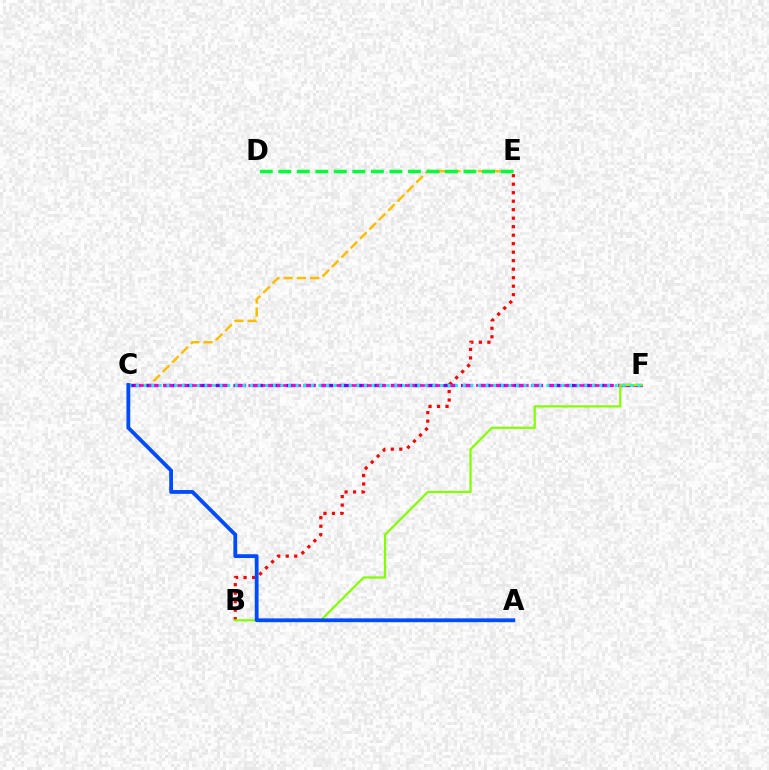{('C', 'E'): [{'color': '#ffbd00', 'line_style': 'dashed', 'thickness': 1.8}], ('C', 'F'): [{'color': '#7200ff', 'line_style': 'dashed', 'thickness': 2.38}, {'color': '#ff00cf', 'line_style': 'dashed', 'thickness': 1.93}, {'color': '#00fff6', 'line_style': 'dotted', 'thickness': 2.06}], ('B', 'E'): [{'color': '#ff0000', 'line_style': 'dotted', 'thickness': 2.31}], ('D', 'E'): [{'color': '#00ff39', 'line_style': 'dashed', 'thickness': 2.52}], ('B', 'F'): [{'color': '#84ff00', 'line_style': 'solid', 'thickness': 1.6}], ('A', 'C'): [{'color': '#004bff', 'line_style': 'solid', 'thickness': 2.74}]}